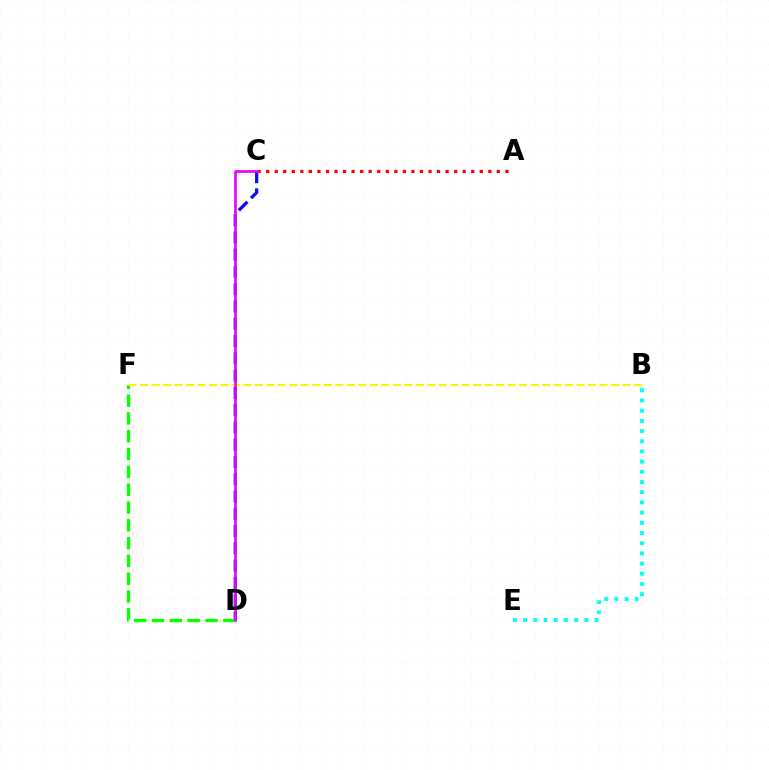{('C', 'D'): [{'color': '#0010ff', 'line_style': 'dashed', 'thickness': 2.35}, {'color': '#ee00ff', 'line_style': 'solid', 'thickness': 1.93}], ('D', 'F'): [{'color': '#08ff00', 'line_style': 'dashed', 'thickness': 2.42}], ('A', 'C'): [{'color': '#ff0000', 'line_style': 'dotted', 'thickness': 2.32}], ('B', 'E'): [{'color': '#00fff6', 'line_style': 'dotted', 'thickness': 2.77}], ('B', 'F'): [{'color': '#fcf500', 'line_style': 'dashed', 'thickness': 1.56}]}